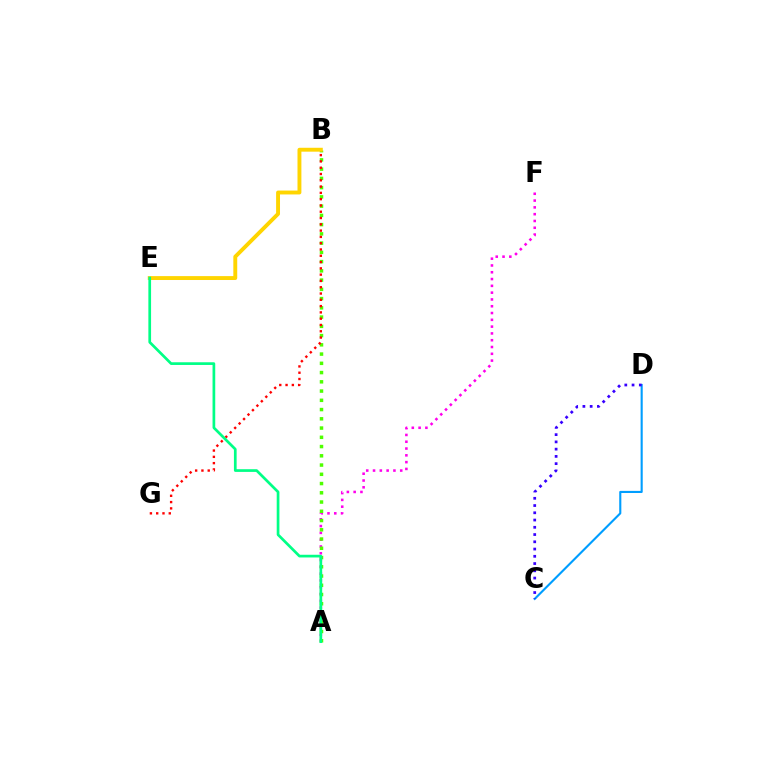{('A', 'F'): [{'color': '#ff00ed', 'line_style': 'dotted', 'thickness': 1.85}], ('C', 'D'): [{'color': '#009eff', 'line_style': 'solid', 'thickness': 1.52}, {'color': '#3700ff', 'line_style': 'dotted', 'thickness': 1.97}], ('A', 'B'): [{'color': '#4fff00', 'line_style': 'dotted', 'thickness': 2.51}], ('B', 'G'): [{'color': '#ff0000', 'line_style': 'dotted', 'thickness': 1.71}], ('B', 'E'): [{'color': '#ffd500', 'line_style': 'solid', 'thickness': 2.8}], ('A', 'E'): [{'color': '#00ff86', 'line_style': 'solid', 'thickness': 1.94}]}